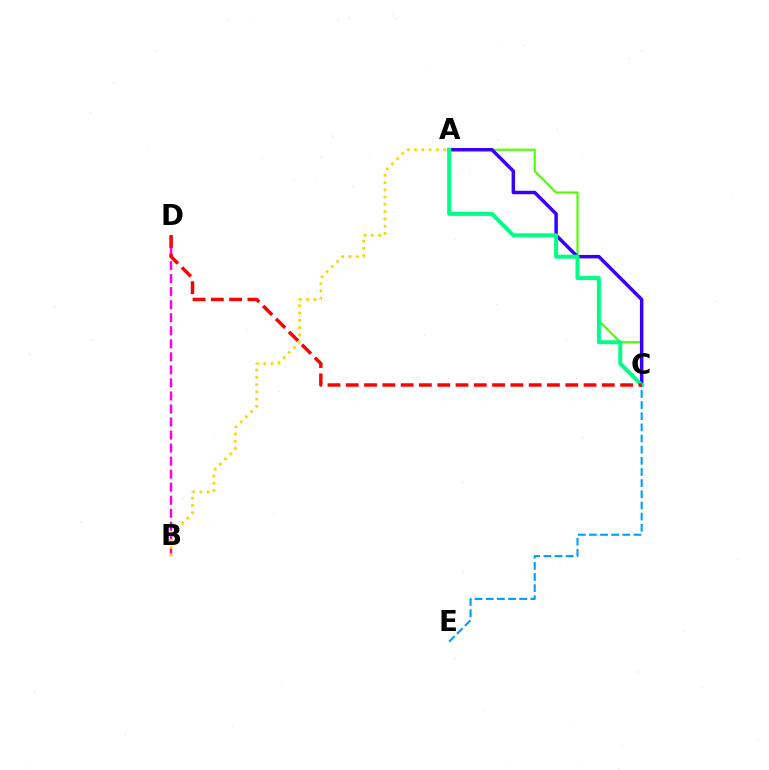{('A', 'C'): [{'color': '#4fff00', 'line_style': 'solid', 'thickness': 1.55}, {'color': '#3700ff', 'line_style': 'solid', 'thickness': 2.51}, {'color': '#00ff86', 'line_style': 'solid', 'thickness': 2.86}], ('B', 'D'): [{'color': '#ff00ed', 'line_style': 'dashed', 'thickness': 1.77}], ('C', 'E'): [{'color': '#009eff', 'line_style': 'dashed', 'thickness': 1.52}], ('C', 'D'): [{'color': '#ff0000', 'line_style': 'dashed', 'thickness': 2.48}], ('A', 'B'): [{'color': '#ffd500', 'line_style': 'dotted', 'thickness': 1.98}]}